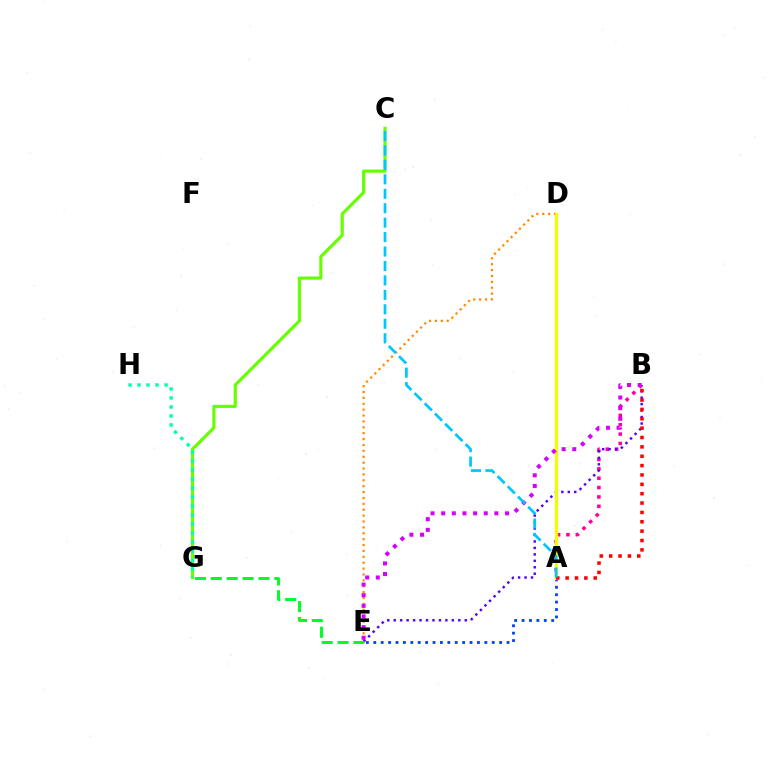{('A', 'B'): [{'color': '#ff00a0', 'line_style': 'dotted', 'thickness': 2.54}, {'color': '#ff0000', 'line_style': 'dotted', 'thickness': 2.54}], ('D', 'E'): [{'color': '#ff8800', 'line_style': 'dotted', 'thickness': 1.6}], ('A', 'E'): [{'color': '#003fff', 'line_style': 'dotted', 'thickness': 2.01}], ('B', 'E'): [{'color': '#4f00ff', 'line_style': 'dotted', 'thickness': 1.75}, {'color': '#d600ff', 'line_style': 'dotted', 'thickness': 2.89}], ('A', 'D'): [{'color': '#eeff00', 'line_style': 'solid', 'thickness': 2.3}], ('C', 'G'): [{'color': '#66ff00', 'line_style': 'solid', 'thickness': 2.26}], ('G', 'H'): [{'color': '#00ffaf', 'line_style': 'dotted', 'thickness': 2.45}], ('A', 'C'): [{'color': '#00c7ff', 'line_style': 'dashed', 'thickness': 1.96}], ('E', 'G'): [{'color': '#00ff27', 'line_style': 'dashed', 'thickness': 2.16}]}